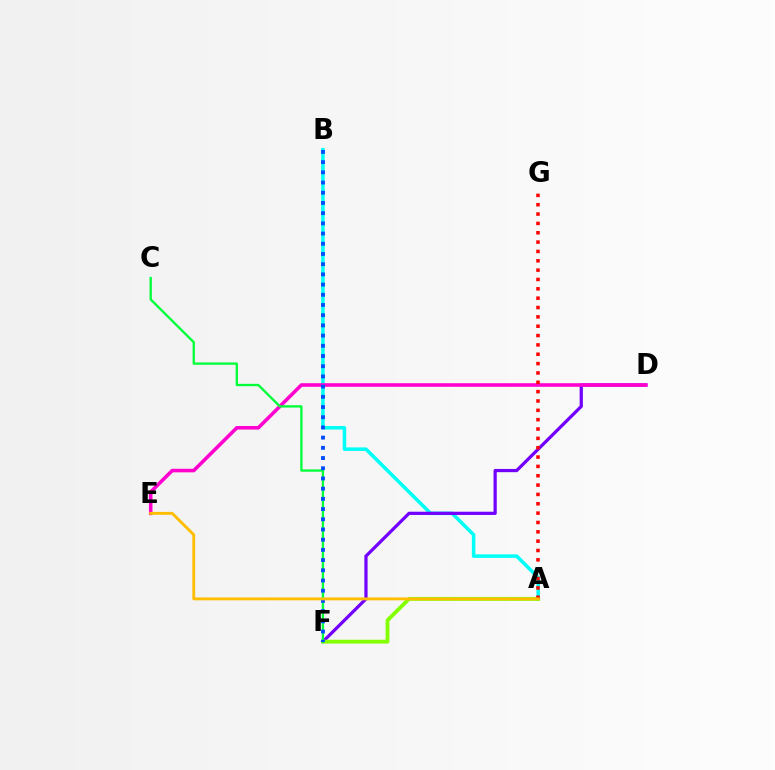{('A', 'B'): [{'color': '#00fff6', 'line_style': 'solid', 'thickness': 2.54}], ('D', 'F'): [{'color': '#7200ff', 'line_style': 'solid', 'thickness': 2.32}], ('D', 'E'): [{'color': '#ff00cf', 'line_style': 'solid', 'thickness': 2.57}], ('A', 'F'): [{'color': '#84ff00', 'line_style': 'solid', 'thickness': 2.77}], ('C', 'F'): [{'color': '#00ff39', 'line_style': 'solid', 'thickness': 1.68}], ('A', 'G'): [{'color': '#ff0000', 'line_style': 'dotted', 'thickness': 2.54}], ('B', 'F'): [{'color': '#004bff', 'line_style': 'dotted', 'thickness': 2.77}], ('A', 'E'): [{'color': '#ffbd00', 'line_style': 'solid', 'thickness': 2.06}]}